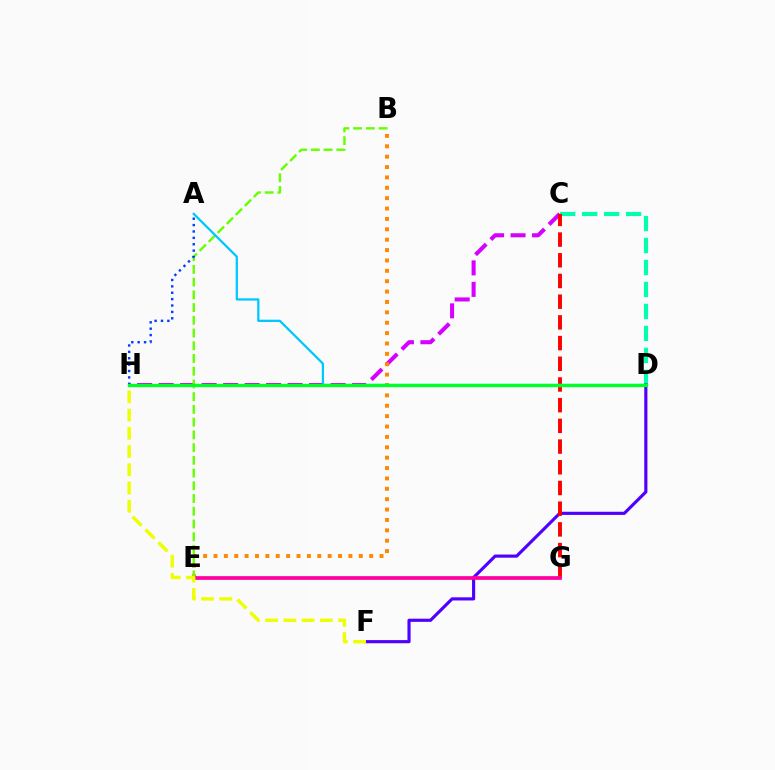{('C', 'D'): [{'color': '#00ffaf', 'line_style': 'dashed', 'thickness': 2.99}], ('D', 'F'): [{'color': '#4f00ff', 'line_style': 'solid', 'thickness': 2.26}], ('C', 'H'): [{'color': '#d600ff', 'line_style': 'dashed', 'thickness': 2.92}], ('B', 'E'): [{'color': '#ff8800', 'line_style': 'dotted', 'thickness': 2.82}, {'color': '#66ff00', 'line_style': 'dashed', 'thickness': 1.73}], ('C', 'G'): [{'color': '#ff0000', 'line_style': 'dashed', 'thickness': 2.81}], ('A', 'D'): [{'color': '#00c7ff', 'line_style': 'solid', 'thickness': 1.63}], ('E', 'G'): [{'color': '#ff00a0', 'line_style': 'solid', 'thickness': 2.69}], ('A', 'H'): [{'color': '#003fff', 'line_style': 'dotted', 'thickness': 1.73}], ('F', 'H'): [{'color': '#eeff00', 'line_style': 'dashed', 'thickness': 2.48}], ('D', 'H'): [{'color': '#00ff27', 'line_style': 'solid', 'thickness': 2.41}]}